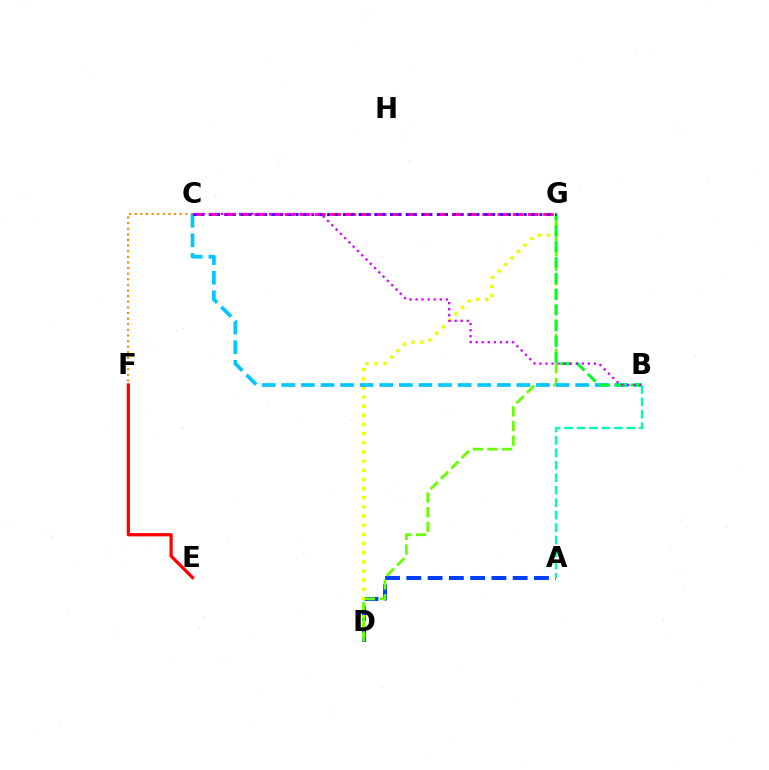{('A', 'D'): [{'color': '#003fff', 'line_style': 'dashed', 'thickness': 2.89}], ('D', 'G'): [{'color': '#eeff00', 'line_style': 'dotted', 'thickness': 2.49}, {'color': '#66ff00', 'line_style': 'dashed', 'thickness': 1.99}], ('C', 'F'): [{'color': '#ff8800', 'line_style': 'dotted', 'thickness': 1.53}], ('B', 'C'): [{'color': '#00c7ff', 'line_style': 'dashed', 'thickness': 2.66}, {'color': '#d600ff', 'line_style': 'dotted', 'thickness': 1.64}], ('B', 'G'): [{'color': '#00ff27', 'line_style': 'dashed', 'thickness': 2.15}], ('C', 'G'): [{'color': '#ff00a0', 'line_style': 'dashed', 'thickness': 2.07}, {'color': '#4f00ff', 'line_style': 'dotted', 'thickness': 2.14}], ('A', 'B'): [{'color': '#00ffaf', 'line_style': 'dashed', 'thickness': 1.69}], ('E', 'F'): [{'color': '#ff0000', 'line_style': 'solid', 'thickness': 2.34}]}